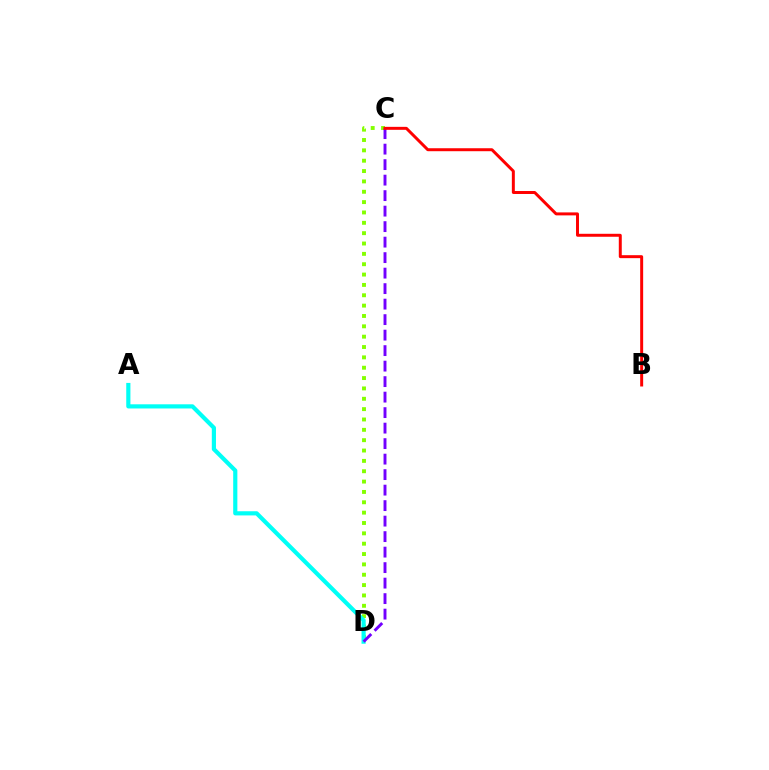{('C', 'D'): [{'color': '#84ff00', 'line_style': 'dotted', 'thickness': 2.81}, {'color': '#7200ff', 'line_style': 'dashed', 'thickness': 2.11}], ('A', 'D'): [{'color': '#00fff6', 'line_style': 'solid', 'thickness': 3.0}], ('B', 'C'): [{'color': '#ff0000', 'line_style': 'solid', 'thickness': 2.14}]}